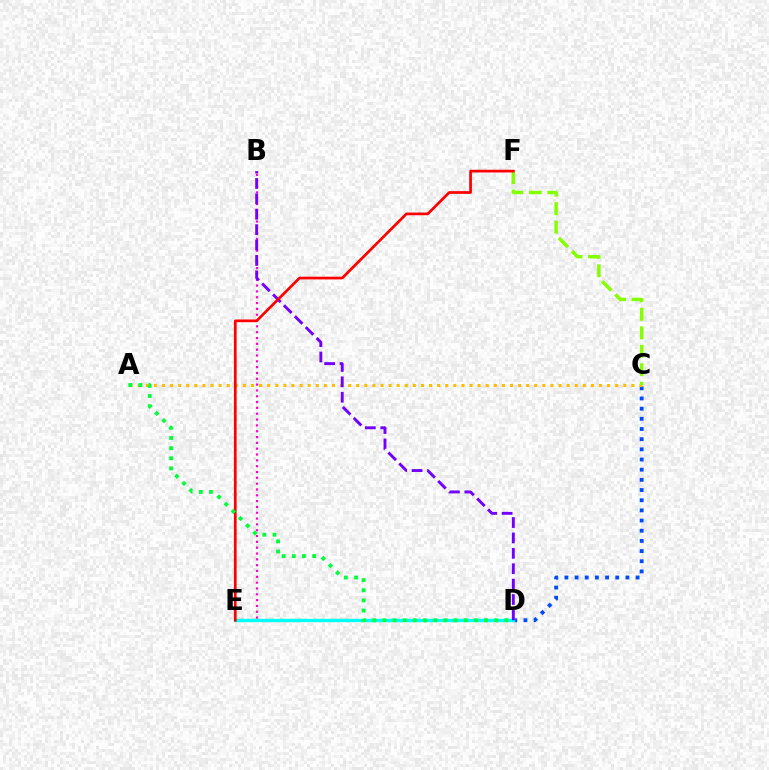{('B', 'E'): [{'color': '#ff00cf', 'line_style': 'dotted', 'thickness': 1.58}], ('C', 'D'): [{'color': '#004bff', 'line_style': 'dotted', 'thickness': 2.76}], ('A', 'C'): [{'color': '#ffbd00', 'line_style': 'dotted', 'thickness': 2.2}], ('D', 'E'): [{'color': '#00fff6', 'line_style': 'solid', 'thickness': 2.42}], ('B', 'D'): [{'color': '#7200ff', 'line_style': 'dashed', 'thickness': 2.09}], ('C', 'F'): [{'color': '#84ff00', 'line_style': 'dashed', 'thickness': 2.51}], ('E', 'F'): [{'color': '#ff0000', 'line_style': 'solid', 'thickness': 1.95}], ('A', 'D'): [{'color': '#00ff39', 'line_style': 'dotted', 'thickness': 2.76}]}